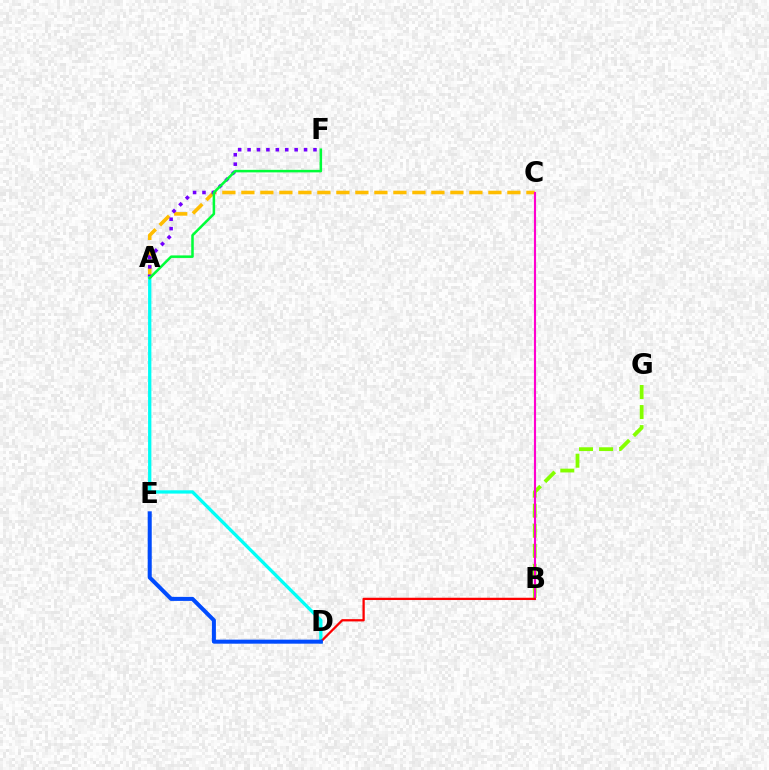{('A', 'C'): [{'color': '#ffbd00', 'line_style': 'dashed', 'thickness': 2.58}], ('B', 'G'): [{'color': '#84ff00', 'line_style': 'dashed', 'thickness': 2.72}], ('A', 'F'): [{'color': '#7200ff', 'line_style': 'dotted', 'thickness': 2.56}, {'color': '#00ff39', 'line_style': 'solid', 'thickness': 1.82}], ('A', 'D'): [{'color': '#00fff6', 'line_style': 'solid', 'thickness': 2.38}], ('B', 'C'): [{'color': '#ff00cf', 'line_style': 'solid', 'thickness': 1.53}], ('B', 'D'): [{'color': '#ff0000', 'line_style': 'solid', 'thickness': 1.64}], ('D', 'E'): [{'color': '#004bff', 'line_style': 'solid', 'thickness': 2.9}]}